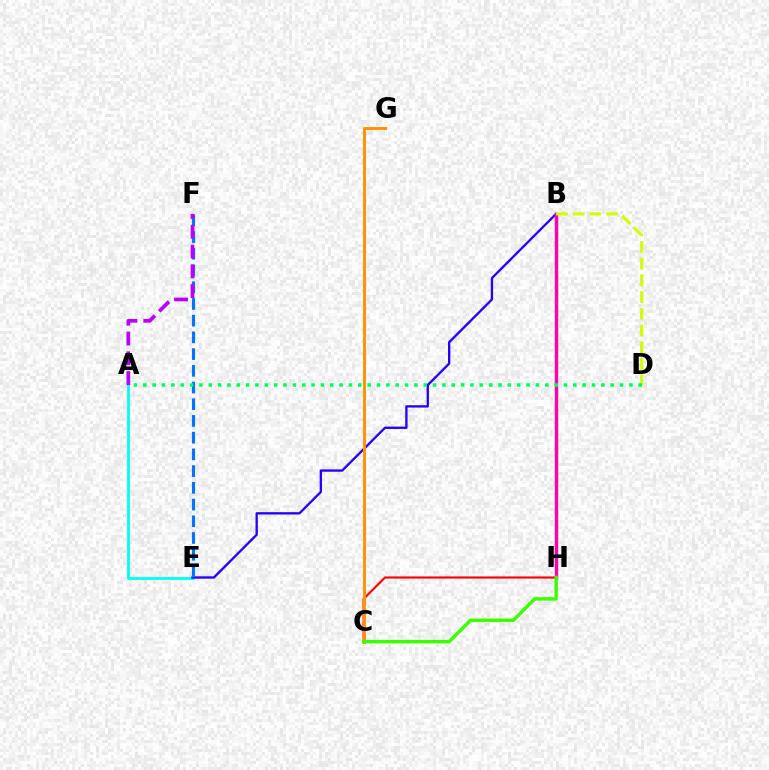{('A', 'E'): [{'color': '#00fff6', 'line_style': 'solid', 'thickness': 2.02}], ('C', 'H'): [{'color': '#ff0000', 'line_style': 'solid', 'thickness': 1.55}, {'color': '#3dff00', 'line_style': 'solid', 'thickness': 2.5}], ('B', 'E'): [{'color': '#2500ff', 'line_style': 'solid', 'thickness': 1.68}], ('B', 'H'): [{'color': '#ff00ac', 'line_style': 'solid', 'thickness': 2.46}], ('B', 'D'): [{'color': '#d1ff00', 'line_style': 'dashed', 'thickness': 2.27}], ('C', 'G'): [{'color': '#ff9400', 'line_style': 'solid', 'thickness': 2.14}], ('E', 'F'): [{'color': '#0074ff', 'line_style': 'dashed', 'thickness': 2.27}], ('A', 'F'): [{'color': '#b900ff', 'line_style': 'dashed', 'thickness': 2.69}], ('A', 'D'): [{'color': '#00ff5c', 'line_style': 'dotted', 'thickness': 2.54}]}